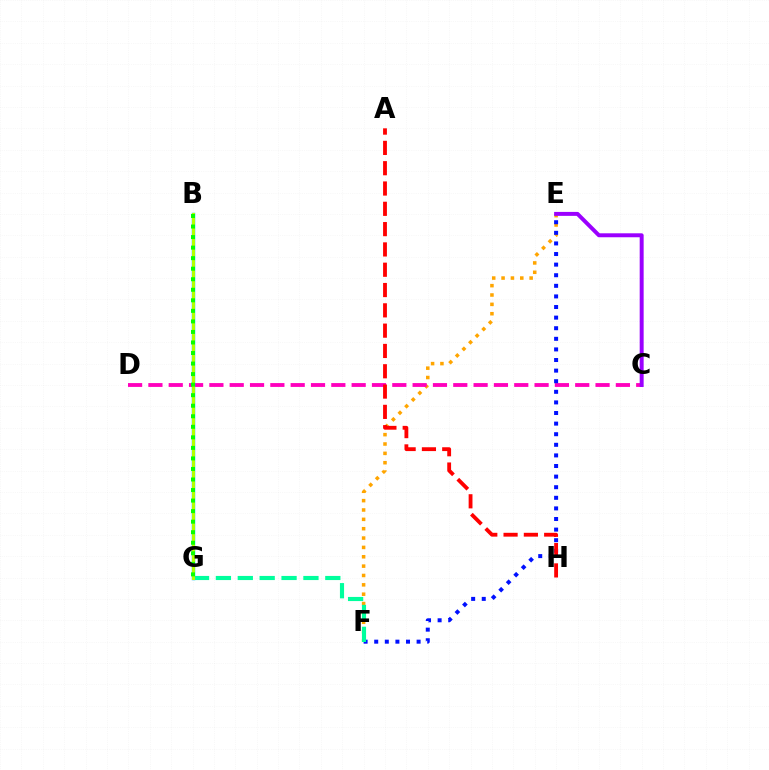{('E', 'F'): [{'color': '#ffa500', 'line_style': 'dotted', 'thickness': 2.54}, {'color': '#0010ff', 'line_style': 'dotted', 'thickness': 2.88}], ('C', 'D'): [{'color': '#ff00bd', 'line_style': 'dashed', 'thickness': 2.76}], ('B', 'G'): [{'color': '#00b5ff', 'line_style': 'solid', 'thickness': 2.47}, {'color': '#b3ff00', 'line_style': 'solid', 'thickness': 2.17}, {'color': '#08ff00', 'line_style': 'dotted', 'thickness': 2.86}], ('C', 'E'): [{'color': '#9b00ff', 'line_style': 'solid', 'thickness': 2.85}], ('A', 'H'): [{'color': '#ff0000', 'line_style': 'dashed', 'thickness': 2.76}], ('F', 'G'): [{'color': '#00ff9d', 'line_style': 'dashed', 'thickness': 2.97}]}